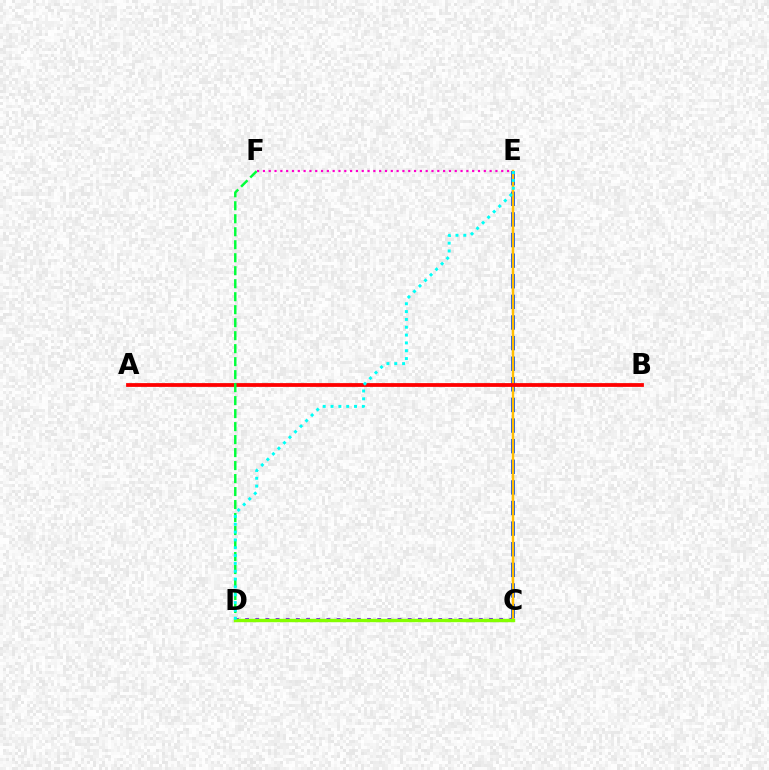{('C', 'D'): [{'color': '#7200ff', 'line_style': 'dotted', 'thickness': 2.76}, {'color': '#84ff00', 'line_style': 'solid', 'thickness': 2.45}], ('C', 'E'): [{'color': '#004bff', 'line_style': 'dashed', 'thickness': 2.8}, {'color': '#ffbd00', 'line_style': 'solid', 'thickness': 1.75}], ('A', 'B'): [{'color': '#ff0000', 'line_style': 'solid', 'thickness': 2.71}], ('D', 'F'): [{'color': '#00ff39', 'line_style': 'dashed', 'thickness': 1.76}], ('E', 'F'): [{'color': '#ff00cf', 'line_style': 'dotted', 'thickness': 1.58}], ('D', 'E'): [{'color': '#00fff6', 'line_style': 'dotted', 'thickness': 2.13}]}